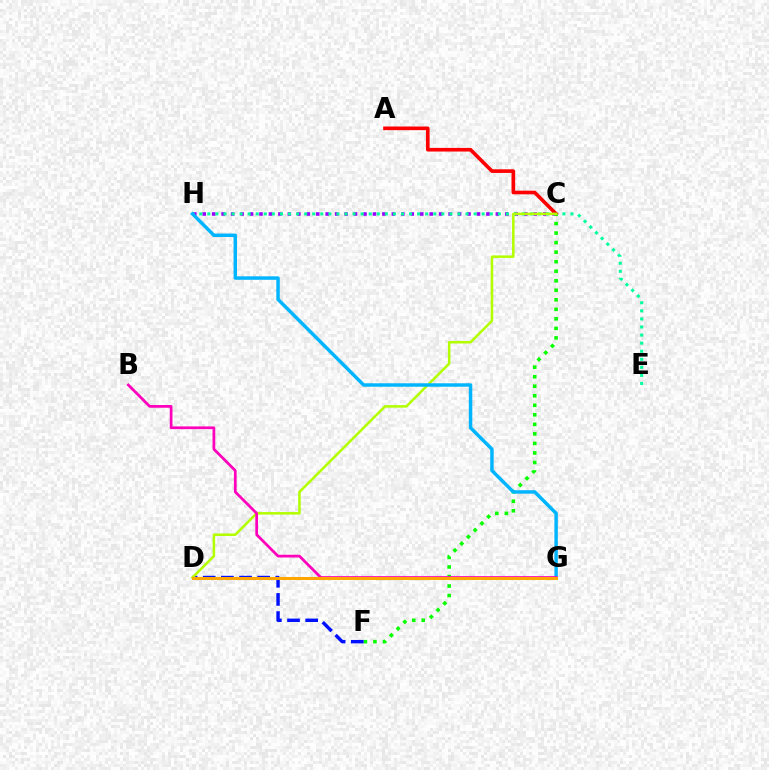{('C', 'H'): [{'color': '#9b00ff', 'line_style': 'dotted', 'thickness': 2.57}], ('E', 'H'): [{'color': '#00ff9d', 'line_style': 'dotted', 'thickness': 2.19}], ('A', 'C'): [{'color': '#ff0000', 'line_style': 'solid', 'thickness': 2.62}], ('C', 'F'): [{'color': '#08ff00', 'line_style': 'dotted', 'thickness': 2.59}], ('D', 'F'): [{'color': '#0010ff', 'line_style': 'dashed', 'thickness': 2.47}], ('C', 'D'): [{'color': '#b3ff00', 'line_style': 'solid', 'thickness': 1.82}], ('G', 'H'): [{'color': '#00b5ff', 'line_style': 'solid', 'thickness': 2.49}], ('B', 'G'): [{'color': '#ff00bd', 'line_style': 'solid', 'thickness': 1.96}], ('D', 'G'): [{'color': '#ffa500', 'line_style': 'solid', 'thickness': 2.19}]}